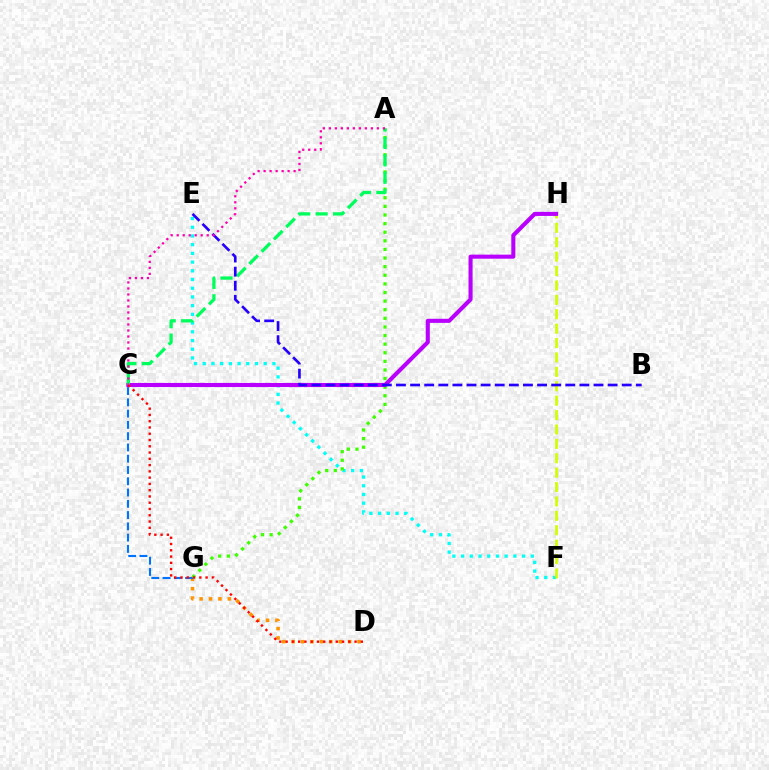{('D', 'G'): [{'color': '#ff9400', 'line_style': 'dotted', 'thickness': 2.56}], ('E', 'F'): [{'color': '#00fff6', 'line_style': 'dotted', 'thickness': 2.37}], ('C', 'G'): [{'color': '#0074ff', 'line_style': 'dashed', 'thickness': 1.53}], ('A', 'G'): [{'color': '#3dff00', 'line_style': 'dotted', 'thickness': 2.34}], ('F', 'H'): [{'color': '#d1ff00', 'line_style': 'dashed', 'thickness': 1.96}], ('C', 'H'): [{'color': '#b900ff', 'line_style': 'solid', 'thickness': 2.94}], ('A', 'C'): [{'color': '#00ff5c', 'line_style': 'dashed', 'thickness': 2.36}, {'color': '#ff00ac', 'line_style': 'dotted', 'thickness': 1.63}], ('C', 'D'): [{'color': '#ff0000', 'line_style': 'dotted', 'thickness': 1.7}], ('B', 'E'): [{'color': '#2500ff', 'line_style': 'dashed', 'thickness': 1.92}]}